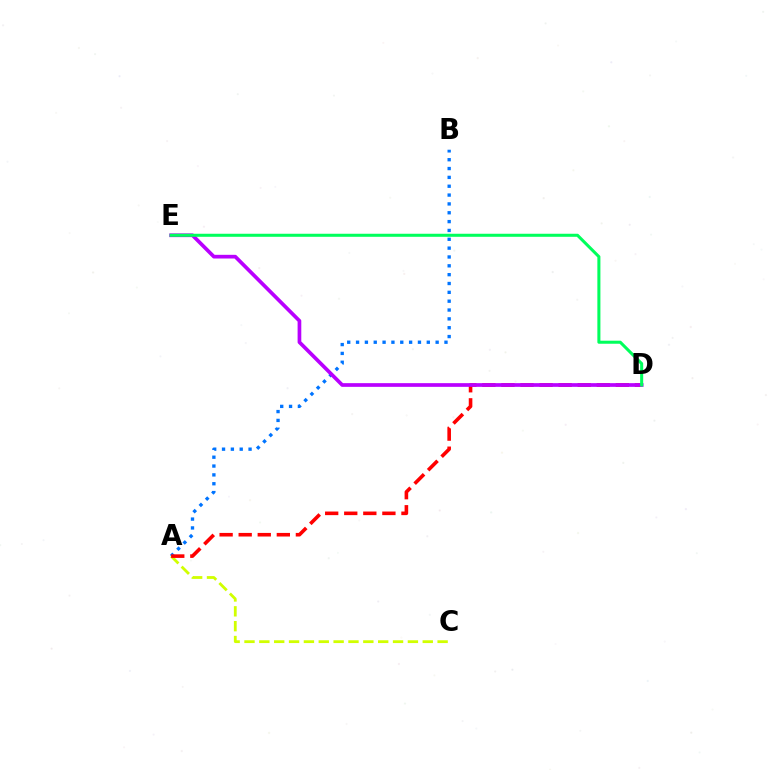{('A', 'B'): [{'color': '#0074ff', 'line_style': 'dotted', 'thickness': 2.4}], ('A', 'C'): [{'color': '#d1ff00', 'line_style': 'dashed', 'thickness': 2.02}], ('A', 'D'): [{'color': '#ff0000', 'line_style': 'dashed', 'thickness': 2.59}], ('D', 'E'): [{'color': '#b900ff', 'line_style': 'solid', 'thickness': 2.66}, {'color': '#00ff5c', 'line_style': 'solid', 'thickness': 2.19}]}